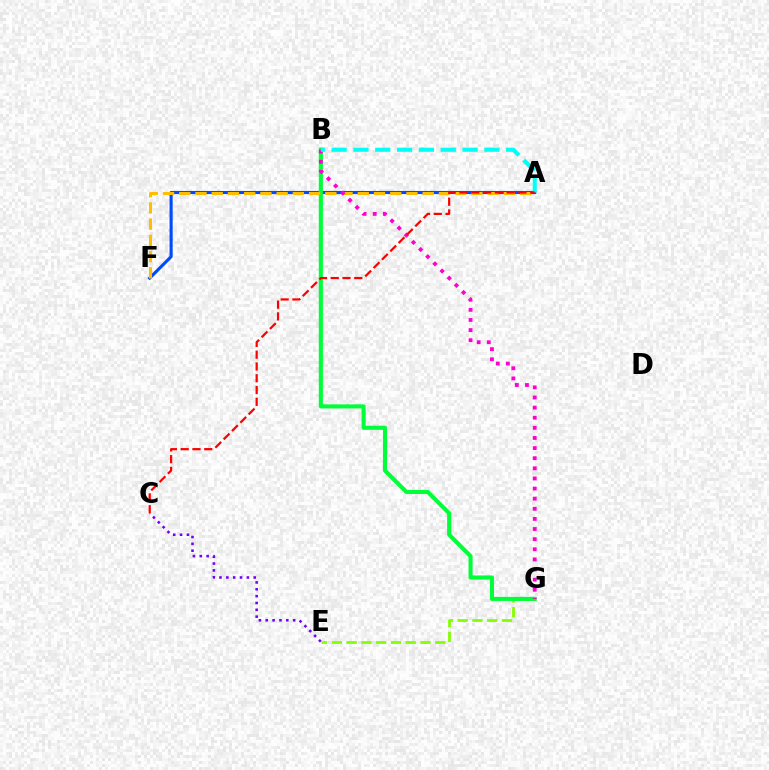{('E', 'G'): [{'color': '#84ff00', 'line_style': 'dashed', 'thickness': 2.01}], ('A', 'F'): [{'color': '#004bff', 'line_style': 'solid', 'thickness': 2.24}, {'color': '#ffbd00', 'line_style': 'dashed', 'thickness': 2.2}], ('B', 'G'): [{'color': '#00ff39', 'line_style': 'solid', 'thickness': 2.94}, {'color': '#ff00cf', 'line_style': 'dotted', 'thickness': 2.75}], ('C', 'E'): [{'color': '#7200ff', 'line_style': 'dotted', 'thickness': 1.86}], ('A', 'B'): [{'color': '#00fff6', 'line_style': 'dashed', 'thickness': 2.96}], ('A', 'C'): [{'color': '#ff0000', 'line_style': 'dashed', 'thickness': 1.6}]}